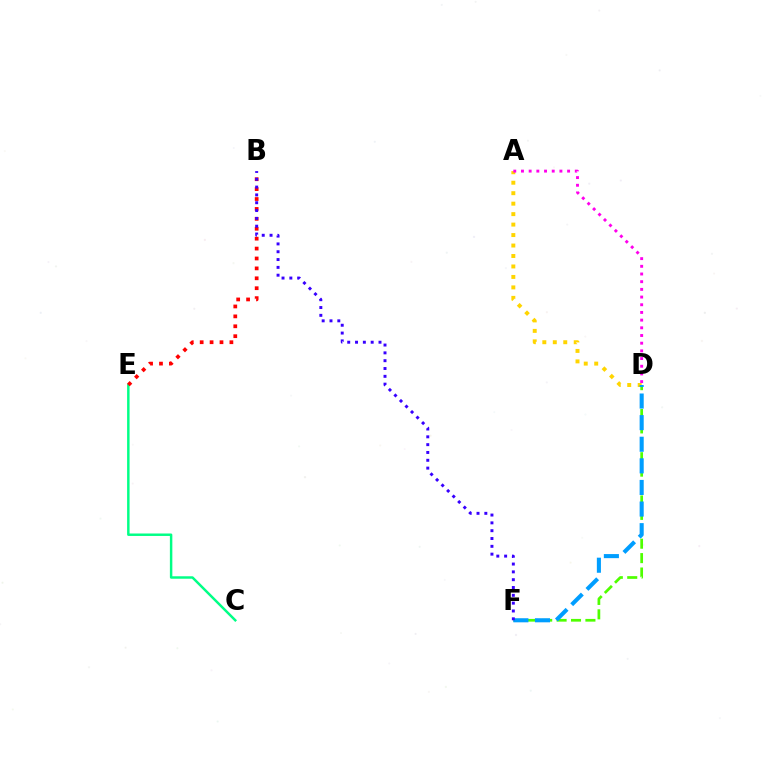{('D', 'F'): [{'color': '#4fff00', 'line_style': 'dashed', 'thickness': 1.96}, {'color': '#009eff', 'line_style': 'dashed', 'thickness': 2.93}], ('A', 'D'): [{'color': '#ffd500', 'line_style': 'dotted', 'thickness': 2.84}, {'color': '#ff00ed', 'line_style': 'dotted', 'thickness': 2.09}], ('C', 'E'): [{'color': '#00ff86', 'line_style': 'solid', 'thickness': 1.77}], ('B', 'E'): [{'color': '#ff0000', 'line_style': 'dotted', 'thickness': 2.69}], ('B', 'F'): [{'color': '#3700ff', 'line_style': 'dotted', 'thickness': 2.13}]}